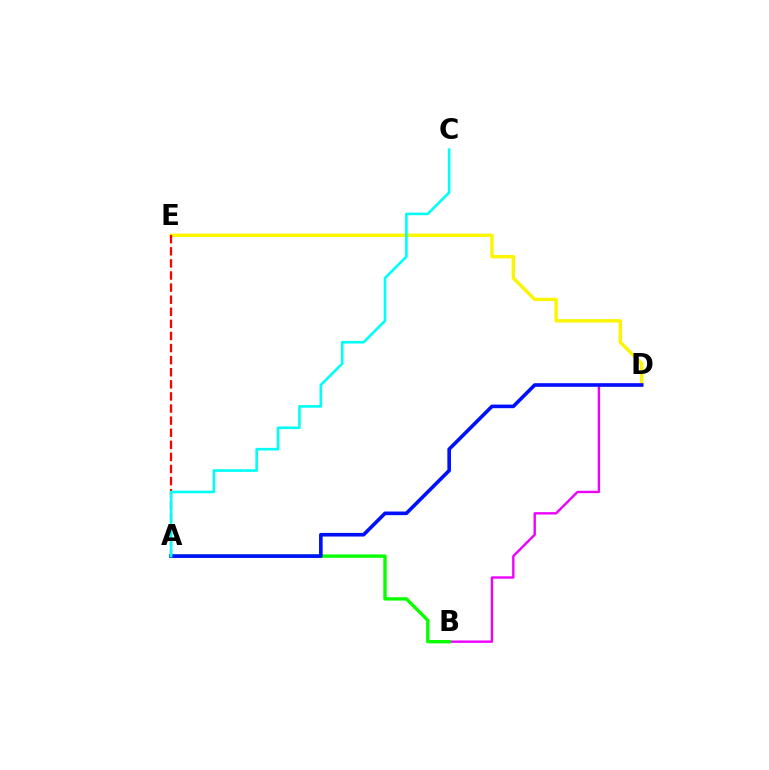{('D', 'E'): [{'color': '#fcf500', 'line_style': 'solid', 'thickness': 2.43}], ('B', 'D'): [{'color': '#ee00ff', 'line_style': 'solid', 'thickness': 1.71}], ('A', 'E'): [{'color': '#ff0000', 'line_style': 'dashed', 'thickness': 1.64}], ('A', 'B'): [{'color': '#08ff00', 'line_style': 'solid', 'thickness': 2.43}], ('A', 'D'): [{'color': '#0010ff', 'line_style': 'solid', 'thickness': 2.6}], ('A', 'C'): [{'color': '#00fff6', 'line_style': 'solid', 'thickness': 1.89}]}